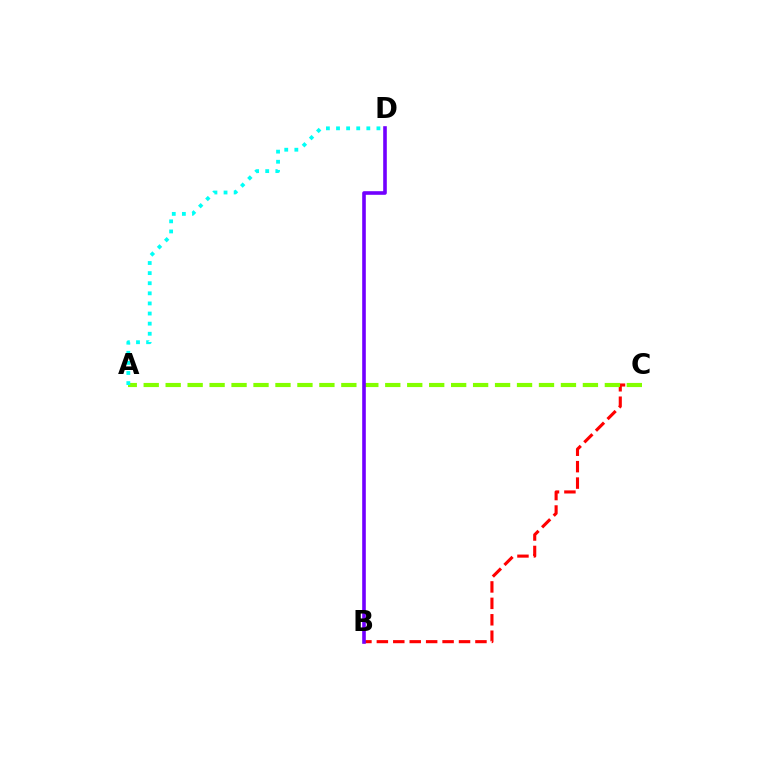{('B', 'C'): [{'color': '#ff0000', 'line_style': 'dashed', 'thickness': 2.23}], ('A', 'C'): [{'color': '#84ff00', 'line_style': 'dashed', 'thickness': 2.98}], ('B', 'D'): [{'color': '#7200ff', 'line_style': 'solid', 'thickness': 2.6}], ('A', 'D'): [{'color': '#00fff6', 'line_style': 'dotted', 'thickness': 2.75}]}